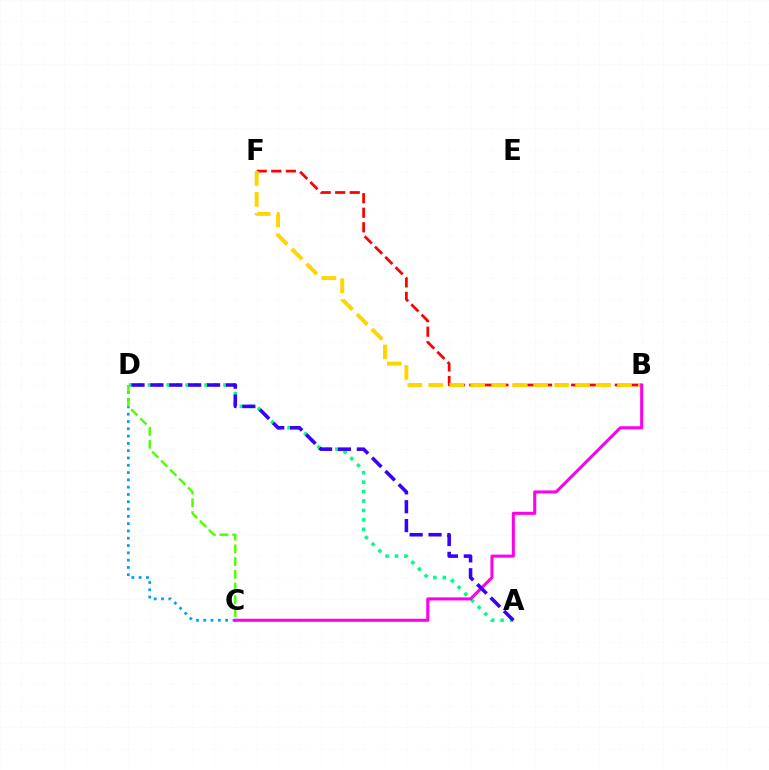{('A', 'D'): [{'color': '#00ff86', 'line_style': 'dotted', 'thickness': 2.56}, {'color': '#3700ff', 'line_style': 'dashed', 'thickness': 2.57}], ('C', 'D'): [{'color': '#009eff', 'line_style': 'dotted', 'thickness': 1.98}, {'color': '#4fff00', 'line_style': 'dashed', 'thickness': 1.73}], ('B', 'F'): [{'color': '#ff0000', 'line_style': 'dashed', 'thickness': 1.98}, {'color': '#ffd500', 'line_style': 'dashed', 'thickness': 2.85}], ('B', 'C'): [{'color': '#ff00ed', 'line_style': 'solid', 'thickness': 2.19}]}